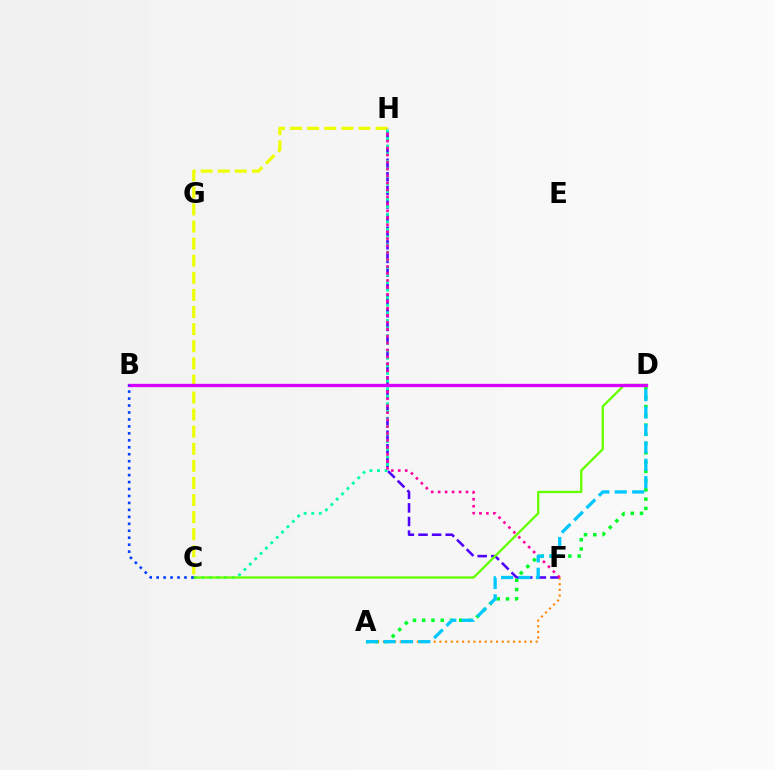{('F', 'H'): [{'color': '#4f00ff', 'line_style': 'dashed', 'thickness': 1.85}, {'color': '#ff00a0', 'line_style': 'dotted', 'thickness': 1.89}], ('C', 'H'): [{'color': '#eeff00', 'line_style': 'dashed', 'thickness': 2.32}, {'color': '#00ffaf', 'line_style': 'dotted', 'thickness': 2.06}], ('B', 'D'): [{'color': '#ff0000', 'line_style': 'dotted', 'thickness': 1.88}, {'color': '#d600ff', 'line_style': 'solid', 'thickness': 2.39}], ('A', 'D'): [{'color': '#00ff27', 'line_style': 'dotted', 'thickness': 2.52}, {'color': '#00c7ff', 'line_style': 'dashed', 'thickness': 2.36}], ('A', 'F'): [{'color': '#ff8800', 'line_style': 'dotted', 'thickness': 1.54}], ('C', 'D'): [{'color': '#66ff00', 'line_style': 'solid', 'thickness': 1.68}], ('B', 'C'): [{'color': '#003fff', 'line_style': 'dotted', 'thickness': 1.89}]}